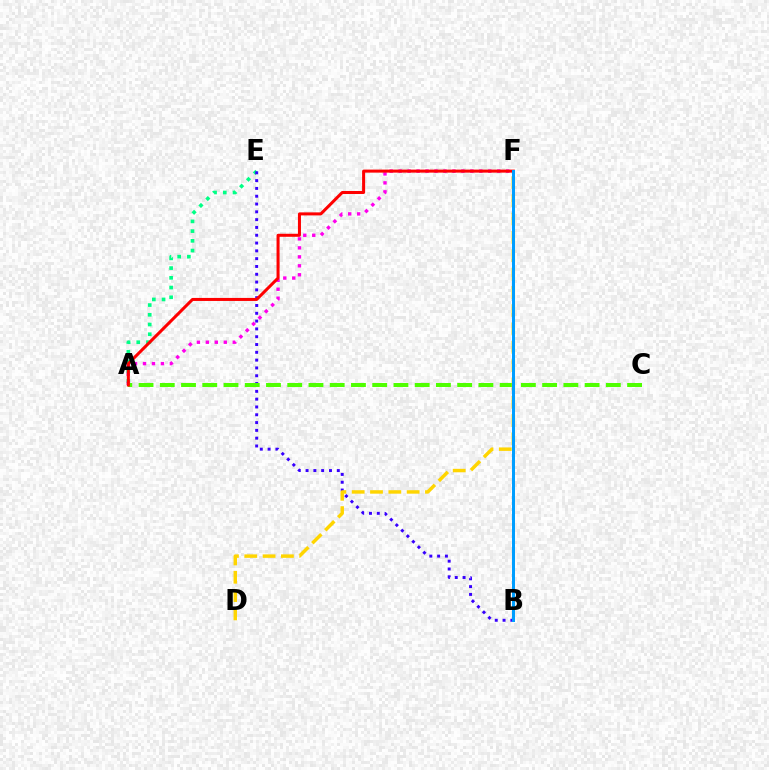{('A', 'E'): [{'color': '#00ff86', 'line_style': 'dotted', 'thickness': 2.64}], ('A', 'F'): [{'color': '#ff00ed', 'line_style': 'dotted', 'thickness': 2.44}, {'color': '#ff0000', 'line_style': 'solid', 'thickness': 2.18}], ('B', 'E'): [{'color': '#3700ff', 'line_style': 'dotted', 'thickness': 2.12}], ('A', 'C'): [{'color': '#4fff00', 'line_style': 'dashed', 'thickness': 2.89}], ('D', 'F'): [{'color': '#ffd500', 'line_style': 'dashed', 'thickness': 2.49}], ('B', 'F'): [{'color': '#009eff', 'line_style': 'solid', 'thickness': 2.16}]}